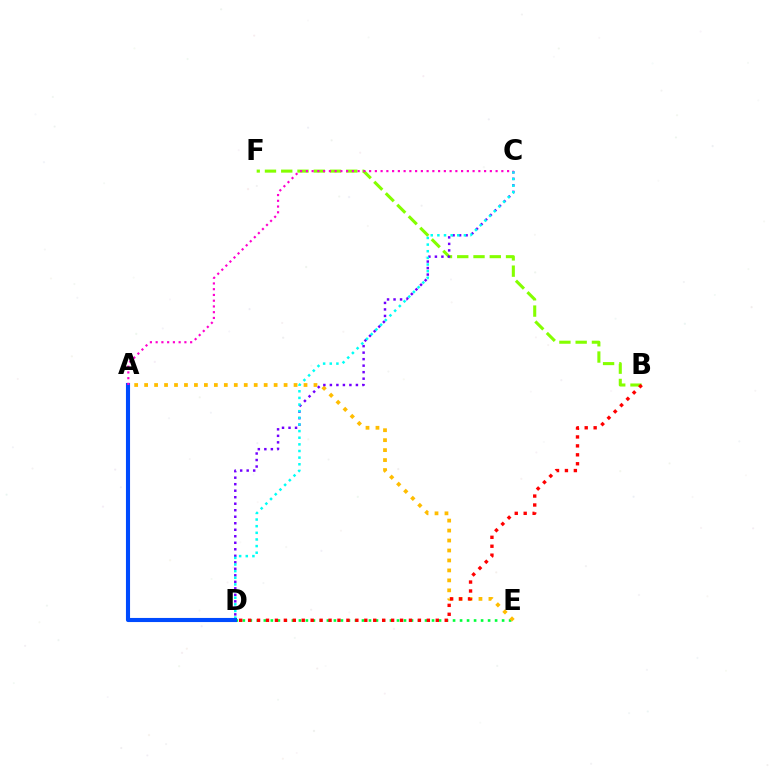{('D', 'E'): [{'color': '#00ff39', 'line_style': 'dotted', 'thickness': 1.9}], ('A', 'E'): [{'color': '#ffbd00', 'line_style': 'dotted', 'thickness': 2.71}], ('B', 'F'): [{'color': '#84ff00', 'line_style': 'dashed', 'thickness': 2.21}], ('B', 'D'): [{'color': '#ff0000', 'line_style': 'dotted', 'thickness': 2.43}], ('C', 'D'): [{'color': '#7200ff', 'line_style': 'dotted', 'thickness': 1.77}, {'color': '#00fff6', 'line_style': 'dotted', 'thickness': 1.8}], ('A', 'D'): [{'color': '#004bff', 'line_style': 'solid', 'thickness': 2.95}], ('A', 'C'): [{'color': '#ff00cf', 'line_style': 'dotted', 'thickness': 1.56}]}